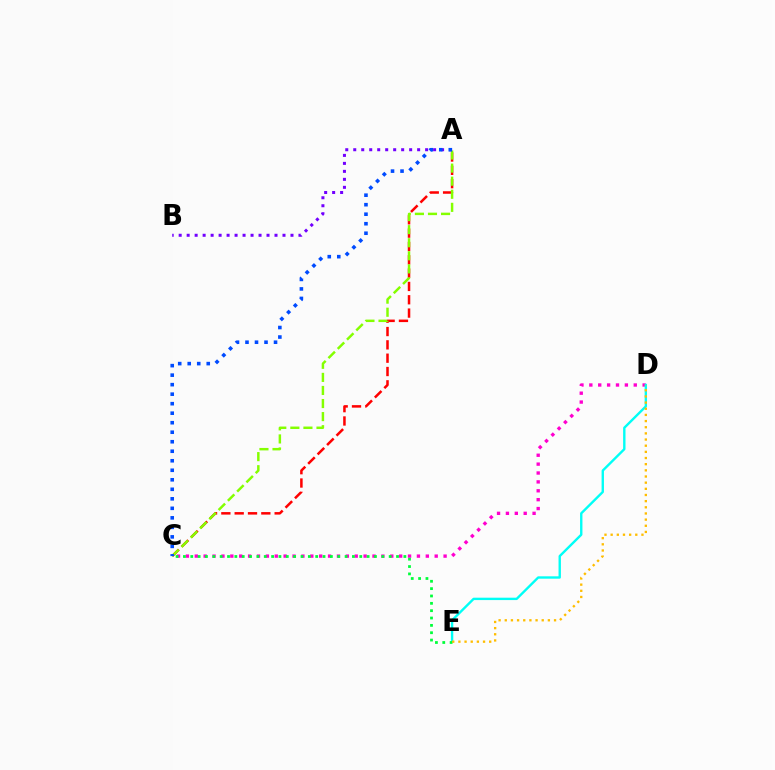{('A', 'C'): [{'color': '#ff0000', 'line_style': 'dashed', 'thickness': 1.81}, {'color': '#84ff00', 'line_style': 'dashed', 'thickness': 1.78}, {'color': '#004bff', 'line_style': 'dotted', 'thickness': 2.58}], ('C', 'D'): [{'color': '#ff00cf', 'line_style': 'dotted', 'thickness': 2.41}], ('A', 'B'): [{'color': '#7200ff', 'line_style': 'dotted', 'thickness': 2.17}], ('D', 'E'): [{'color': '#00fff6', 'line_style': 'solid', 'thickness': 1.71}, {'color': '#ffbd00', 'line_style': 'dotted', 'thickness': 1.67}], ('C', 'E'): [{'color': '#00ff39', 'line_style': 'dotted', 'thickness': 2.0}]}